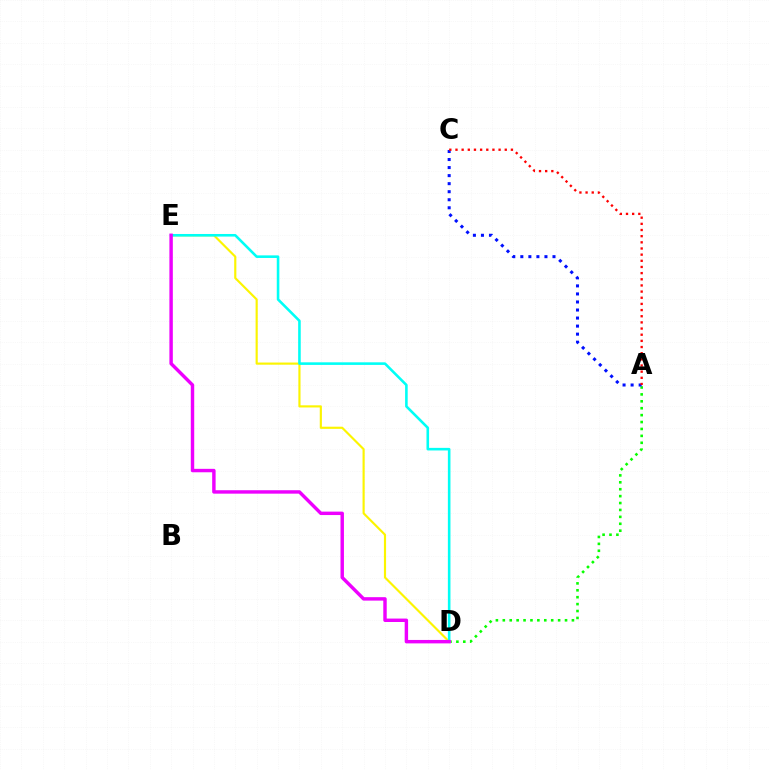{('A', 'D'): [{'color': '#08ff00', 'line_style': 'dotted', 'thickness': 1.88}], ('D', 'E'): [{'color': '#fcf500', 'line_style': 'solid', 'thickness': 1.55}, {'color': '#00fff6', 'line_style': 'solid', 'thickness': 1.87}, {'color': '#ee00ff', 'line_style': 'solid', 'thickness': 2.47}], ('A', 'C'): [{'color': '#0010ff', 'line_style': 'dotted', 'thickness': 2.18}, {'color': '#ff0000', 'line_style': 'dotted', 'thickness': 1.67}]}